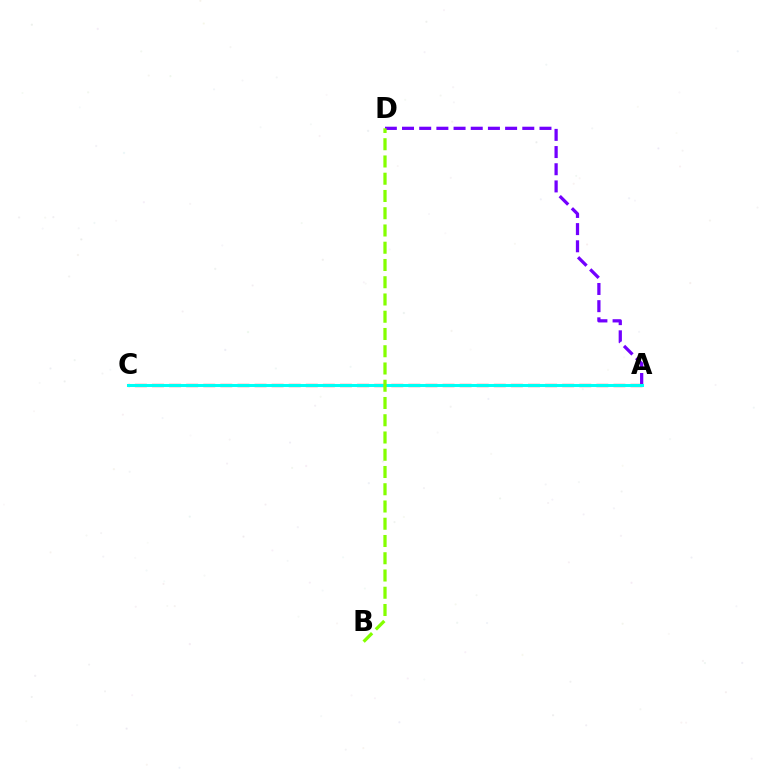{('A', 'D'): [{'color': '#7200ff', 'line_style': 'dashed', 'thickness': 2.33}], ('A', 'C'): [{'color': '#ff0000', 'line_style': 'dashed', 'thickness': 2.32}, {'color': '#00fff6', 'line_style': 'solid', 'thickness': 2.2}], ('B', 'D'): [{'color': '#84ff00', 'line_style': 'dashed', 'thickness': 2.34}]}